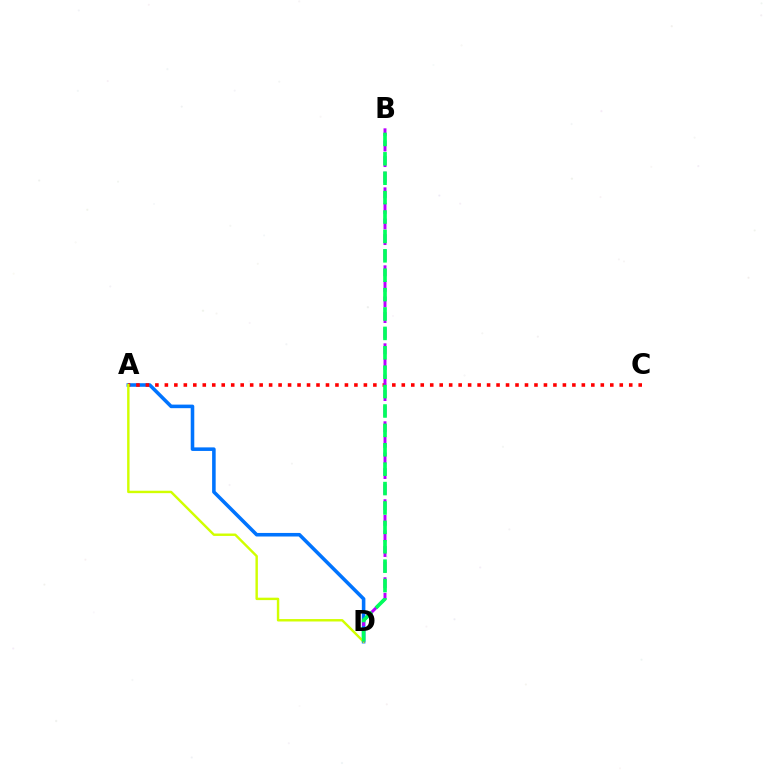{('A', 'D'): [{'color': '#0074ff', 'line_style': 'solid', 'thickness': 2.56}, {'color': '#d1ff00', 'line_style': 'solid', 'thickness': 1.75}], ('A', 'C'): [{'color': '#ff0000', 'line_style': 'dotted', 'thickness': 2.57}], ('B', 'D'): [{'color': '#b900ff', 'line_style': 'dashed', 'thickness': 2.12}, {'color': '#00ff5c', 'line_style': 'dashed', 'thickness': 2.64}]}